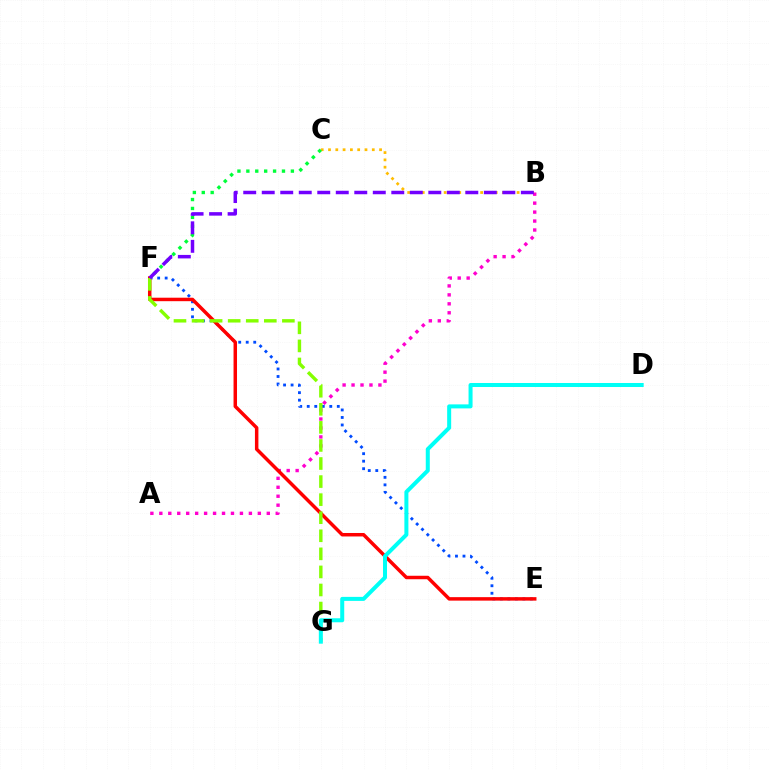{('B', 'C'): [{'color': '#ffbd00', 'line_style': 'dotted', 'thickness': 1.98}], ('C', 'F'): [{'color': '#00ff39', 'line_style': 'dotted', 'thickness': 2.42}], ('E', 'F'): [{'color': '#004bff', 'line_style': 'dotted', 'thickness': 2.04}, {'color': '#ff0000', 'line_style': 'solid', 'thickness': 2.5}], ('A', 'B'): [{'color': '#ff00cf', 'line_style': 'dotted', 'thickness': 2.43}], ('F', 'G'): [{'color': '#84ff00', 'line_style': 'dashed', 'thickness': 2.45}], ('B', 'F'): [{'color': '#7200ff', 'line_style': 'dashed', 'thickness': 2.51}], ('D', 'G'): [{'color': '#00fff6', 'line_style': 'solid', 'thickness': 2.89}]}